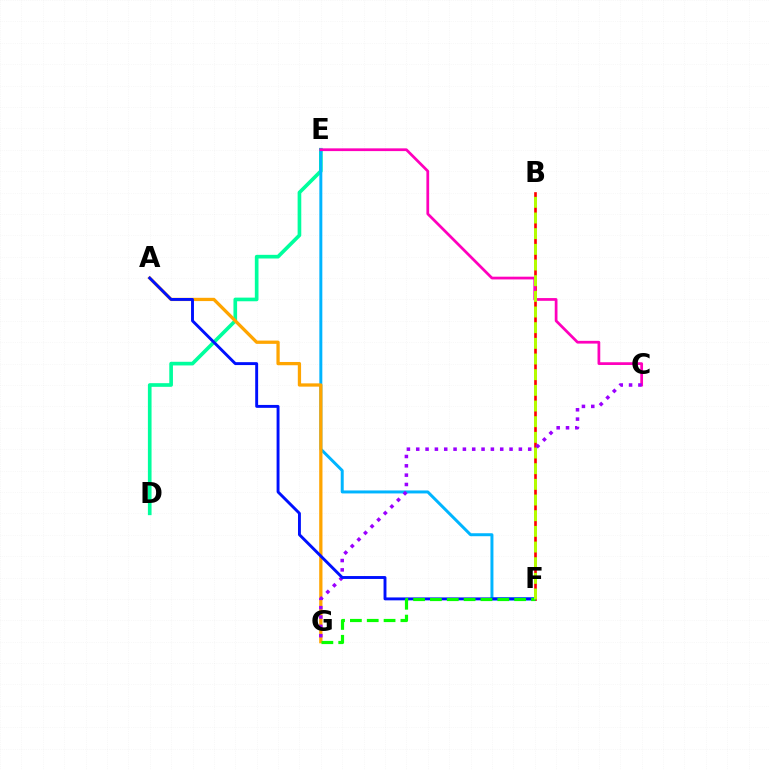{('D', 'E'): [{'color': '#00ff9d', 'line_style': 'solid', 'thickness': 2.63}], ('E', 'F'): [{'color': '#00b5ff', 'line_style': 'solid', 'thickness': 2.14}], ('B', 'F'): [{'color': '#ff0000', 'line_style': 'solid', 'thickness': 1.91}, {'color': '#b3ff00', 'line_style': 'dashed', 'thickness': 2.13}], ('C', 'E'): [{'color': '#ff00bd', 'line_style': 'solid', 'thickness': 1.97}], ('A', 'G'): [{'color': '#ffa500', 'line_style': 'solid', 'thickness': 2.35}], ('C', 'G'): [{'color': '#9b00ff', 'line_style': 'dotted', 'thickness': 2.54}], ('A', 'F'): [{'color': '#0010ff', 'line_style': 'solid', 'thickness': 2.09}], ('F', 'G'): [{'color': '#08ff00', 'line_style': 'dashed', 'thickness': 2.29}]}